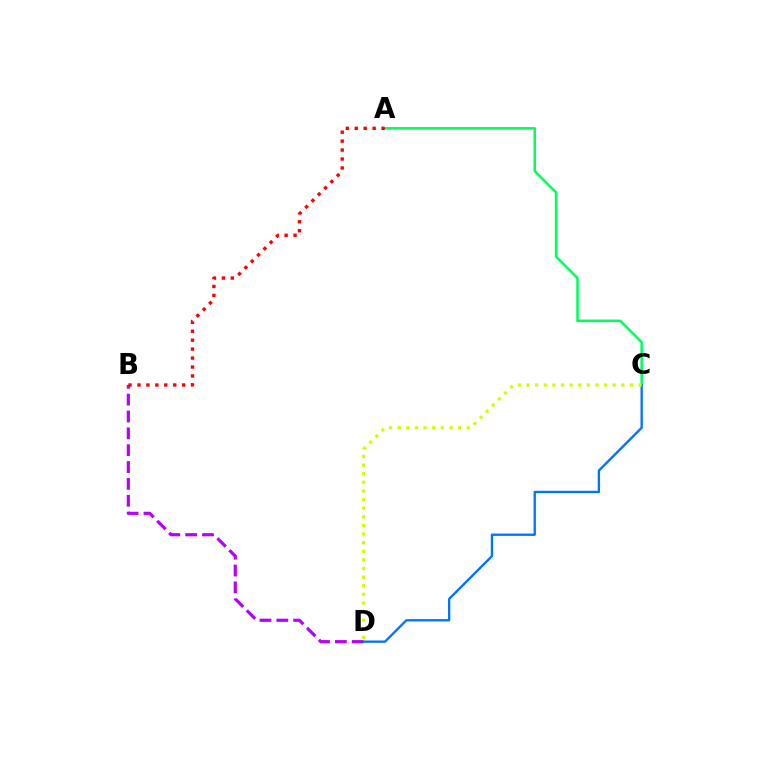{('B', 'D'): [{'color': '#b900ff', 'line_style': 'dashed', 'thickness': 2.29}], ('A', 'C'): [{'color': '#00ff5c', 'line_style': 'solid', 'thickness': 1.83}], ('C', 'D'): [{'color': '#0074ff', 'line_style': 'solid', 'thickness': 1.68}, {'color': '#d1ff00', 'line_style': 'dotted', 'thickness': 2.34}], ('A', 'B'): [{'color': '#ff0000', 'line_style': 'dotted', 'thickness': 2.43}]}